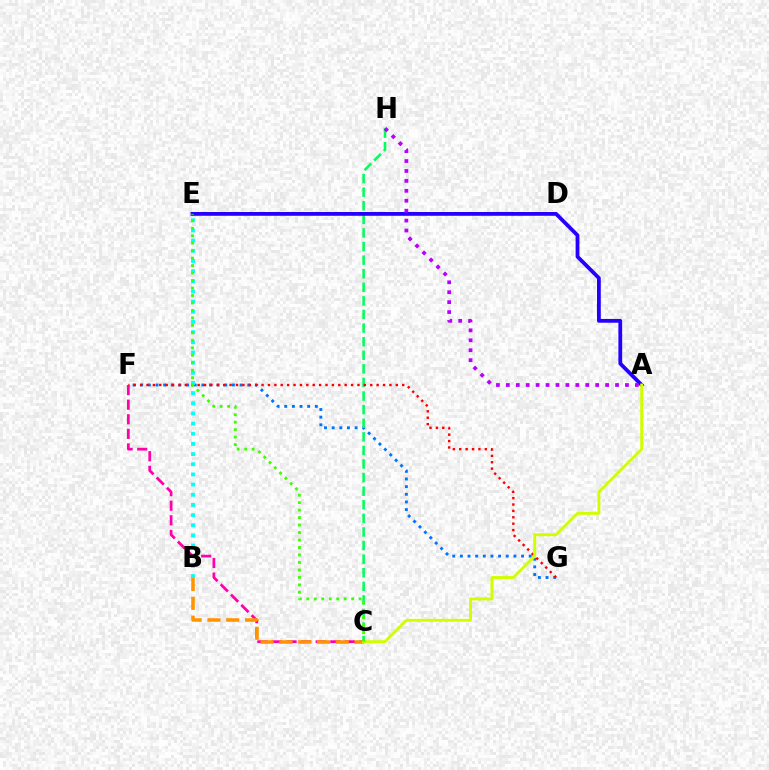{('F', 'G'): [{'color': '#0074ff', 'line_style': 'dotted', 'thickness': 2.08}, {'color': '#ff0000', 'line_style': 'dotted', 'thickness': 1.74}], ('C', 'H'): [{'color': '#00ff5c', 'line_style': 'dashed', 'thickness': 1.85}], ('B', 'E'): [{'color': '#00fff6', 'line_style': 'dotted', 'thickness': 2.76}], ('C', 'F'): [{'color': '#ff00ac', 'line_style': 'dashed', 'thickness': 1.98}], ('B', 'C'): [{'color': '#ff9400', 'line_style': 'dashed', 'thickness': 2.55}], ('A', 'E'): [{'color': '#2500ff', 'line_style': 'solid', 'thickness': 2.73}], ('A', 'C'): [{'color': '#d1ff00', 'line_style': 'solid', 'thickness': 2.09}], ('C', 'E'): [{'color': '#3dff00', 'line_style': 'dotted', 'thickness': 2.03}], ('A', 'H'): [{'color': '#b900ff', 'line_style': 'dotted', 'thickness': 2.7}]}